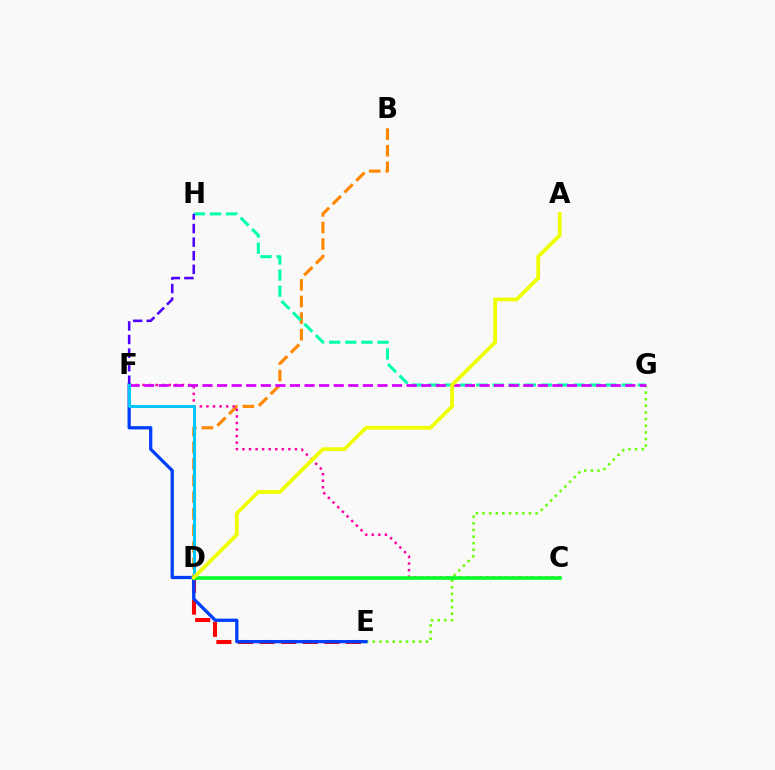{('B', 'D'): [{'color': '#ff8800', 'line_style': 'dashed', 'thickness': 2.25}], ('D', 'E'): [{'color': '#ff0000', 'line_style': 'dashed', 'thickness': 2.93}], ('C', 'F'): [{'color': '#ff00a0', 'line_style': 'dotted', 'thickness': 1.78}], ('E', 'G'): [{'color': '#66ff00', 'line_style': 'dotted', 'thickness': 1.8}], ('G', 'H'): [{'color': '#00ffaf', 'line_style': 'dashed', 'thickness': 2.19}], ('F', 'G'): [{'color': '#d600ff', 'line_style': 'dashed', 'thickness': 1.98}], ('F', 'H'): [{'color': '#4f00ff', 'line_style': 'dashed', 'thickness': 1.85}], ('E', 'F'): [{'color': '#003fff', 'line_style': 'solid', 'thickness': 2.36}], ('D', 'F'): [{'color': '#00c7ff', 'line_style': 'solid', 'thickness': 2.17}], ('C', 'D'): [{'color': '#00ff27', 'line_style': 'solid', 'thickness': 2.57}], ('A', 'D'): [{'color': '#eeff00', 'line_style': 'solid', 'thickness': 2.7}]}